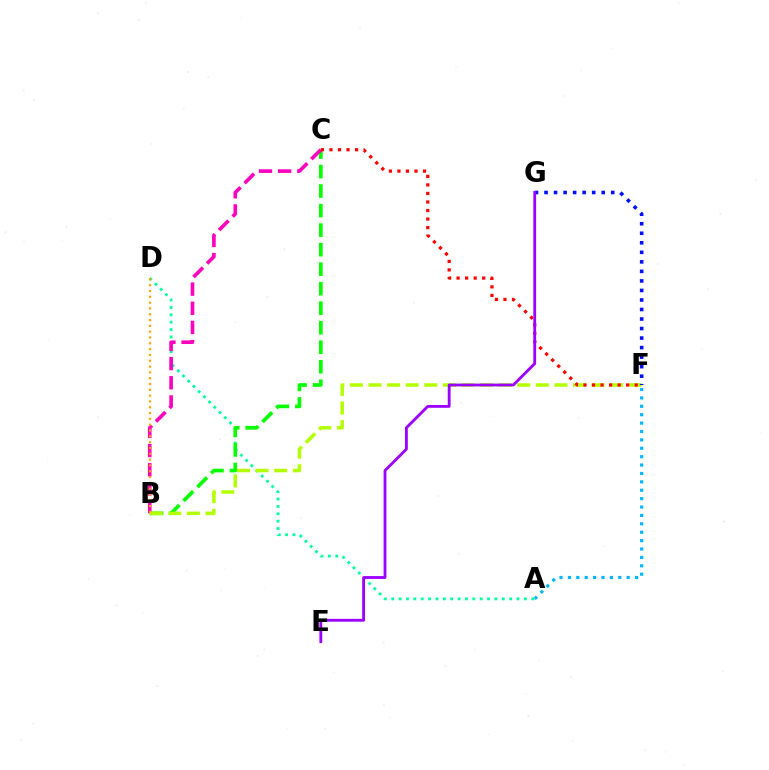{('A', 'F'): [{'color': '#00b5ff', 'line_style': 'dotted', 'thickness': 2.28}], ('A', 'D'): [{'color': '#00ff9d', 'line_style': 'dotted', 'thickness': 2.0}], ('B', 'C'): [{'color': '#08ff00', 'line_style': 'dashed', 'thickness': 2.65}, {'color': '#ff00bd', 'line_style': 'dashed', 'thickness': 2.6}], ('B', 'F'): [{'color': '#b3ff00', 'line_style': 'dashed', 'thickness': 2.53}], ('B', 'D'): [{'color': '#ffa500', 'line_style': 'dotted', 'thickness': 1.58}], ('F', 'G'): [{'color': '#0010ff', 'line_style': 'dotted', 'thickness': 2.59}], ('C', 'F'): [{'color': '#ff0000', 'line_style': 'dotted', 'thickness': 2.32}], ('E', 'G'): [{'color': '#9b00ff', 'line_style': 'solid', 'thickness': 2.04}]}